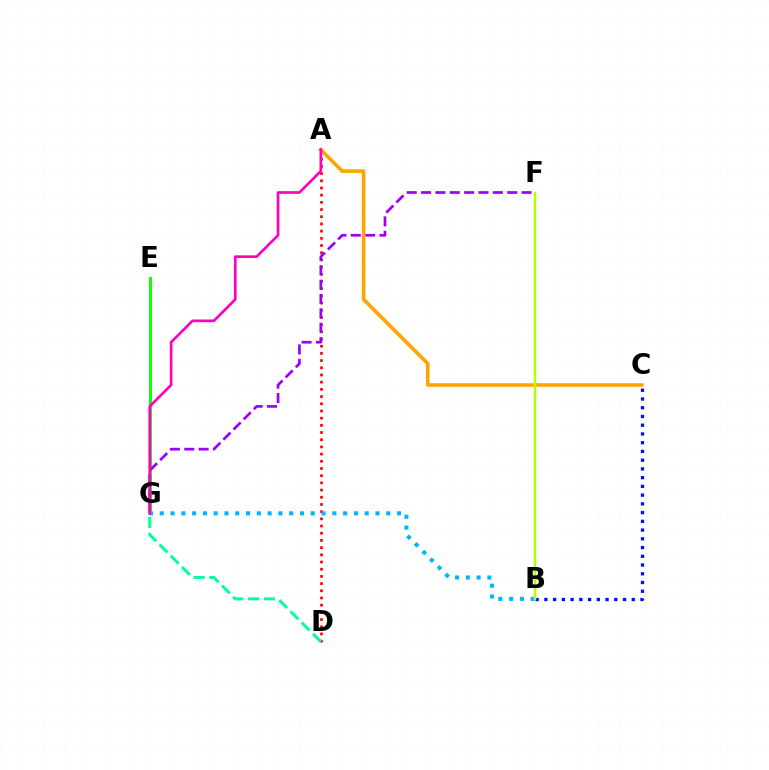{('A', 'D'): [{'color': '#ff0000', 'line_style': 'dotted', 'thickness': 1.95}], ('E', 'G'): [{'color': '#08ff00', 'line_style': 'solid', 'thickness': 2.11}], ('F', 'G'): [{'color': '#9b00ff', 'line_style': 'dashed', 'thickness': 1.95}], ('A', 'C'): [{'color': '#ffa500', 'line_style': 'solid', 'thickness': 2.61}], ('B', 'C'): [{'color': '#0010ff', 'line_style': 'dotted', 'thickness': 2.37}], ('D', 'G'): [{'color': '#00ff9d', 'line_style': 'dashed', 'thickness': 2.16}], ('B', 'G'): [{'color': '#00b5ff', 'line_style': 'dotted', 'thickness': 2.93}], ('A', 'G'): [{'color': '#ff00bd', 'line_style': 'solid', 'thickness': 1.93}], ('B', 'F'): [{'color': '#b3ff00', 'line_style': 'solid', 'thickness': 1.77}]}